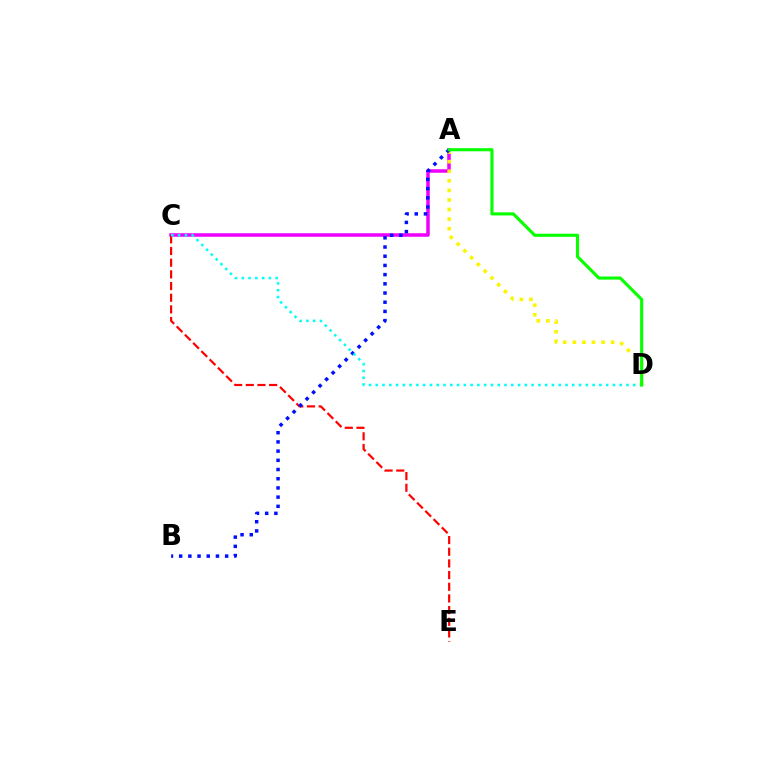{('A', 'C'): [{'color': '#ee00ff', 'line_style': 'solid', 'thickness': 2.53}], ('C', 'E'): [{'color': '#ff0000', 'line_style': 'dashed', 'thickness': 1.59}], ('A', 'D'): [{'color': '#fcf500', 'line_style': 'dotted', 'thickness': 2.6}, {'color': '#08ff00', 'line_style': 'solid', 'thickness': 2.24}], ('A', 'B'): [{'color': '#0010ff', 'line_style': 'dotted', 'thickness': 2.5}], ('C', 'D'): [{'color': '#00fff6', 'line_style': 'dotted', 'thickness': 1.84}]}